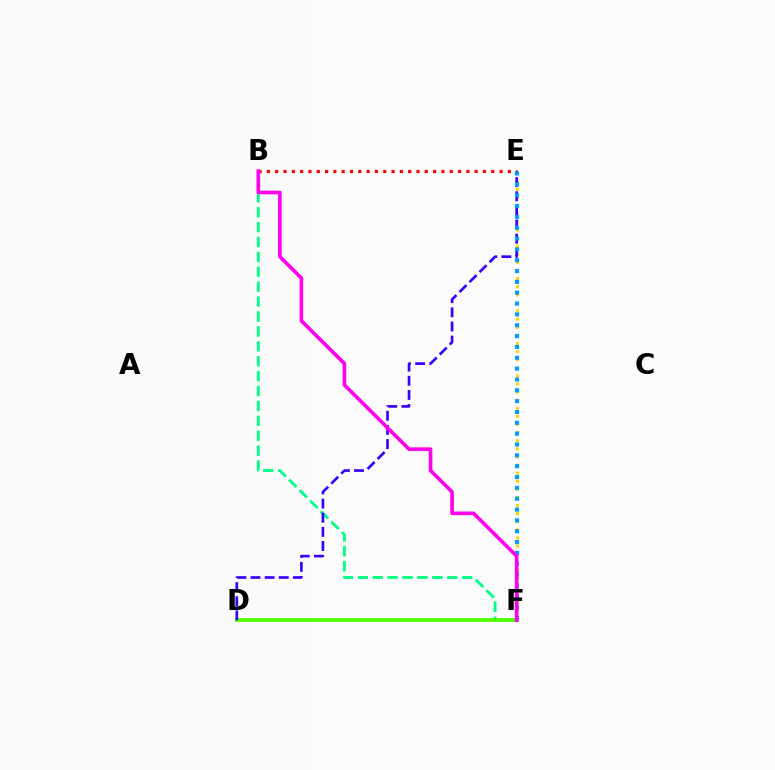{('B', 'E'): [{'color': '#ff0000', 'line_style': 'dotted', 'thickness': 2.26}], ('B', 'F'): [{'color': '#00ff86', 'line_style': 'dashed', 'thickness': 2.02}, {'color': '#ff00ed', 'line_style': 'solid', 'thickness': 2.61}], ('D', 'F'): [{'color': '#4fff00', 'line_style': 'solid', 'thickness': 2.69}], ('E', 'F'): [{'color': '#ffd500', 'line_style': 'dotted', 'thickness': 2.2}, {'color': '#009eff', 'line_style': 'dotted', 'thickness': 2.95}], ('D', 'E'): [{'color': '#3700ff', 'line_style': 'dashed', 'thickness': 1.92}]}